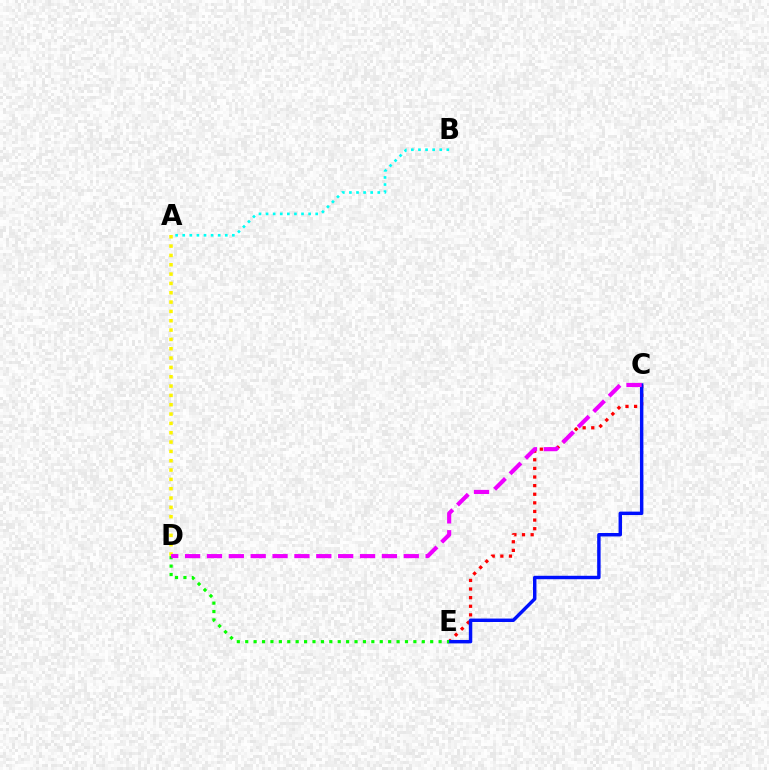{('C', 'E'): [{'color': '#ff0000', 'line_style': 'dotted', 'thickness': 2.34}, {'color': '#0010ff', 'line_style': 'solid', 'thickness': 2.47}], ('A', 'B'): [{'color': '#00fff6', 'line_style': 'dotted', 'thickness': 1.93}], ('A', 'D'): [{'color': '#fcf500', 'line_style': 'dotted', 'thickness': 2.54}], ('D', 'E'): [{'color': '#08ff00', 'line_style': 'dotted', 'thickness': 2.28}], ('C', 'D'): [{'color': '#ee00ff', 'line_style': 'dashed', 'thickness': 2.97}]}